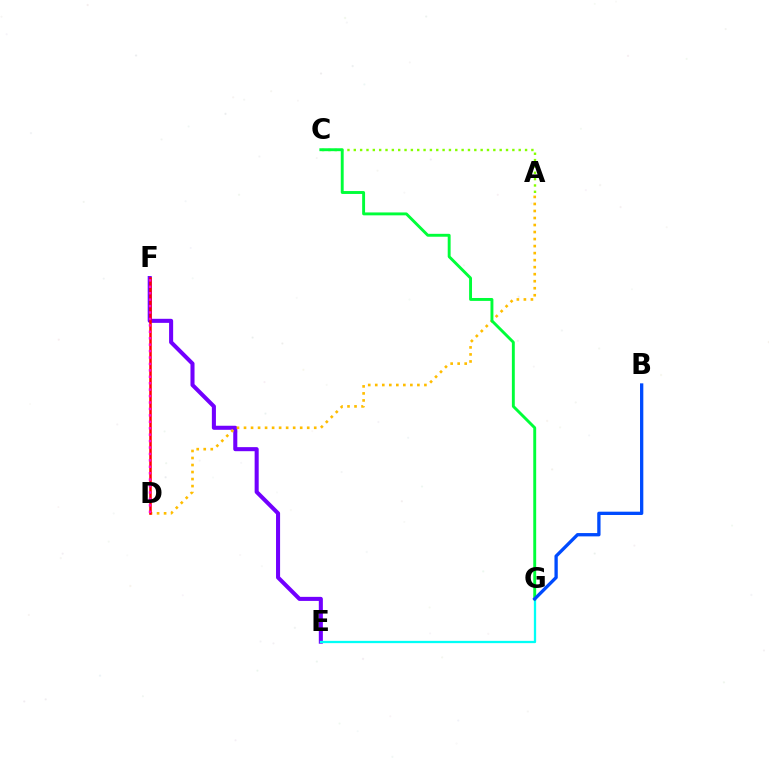{('E', 'F'): [{'color': '#7200ff', 'line_style': 'solid', 'thickness': 2.92}], ('A', 'D'): [{'color': '#ffbd00', 'line_style': 'dotted', 'thickness': 1.91}], ('A', 'C'): [{'color': '#84ff00', 'line_style': 'dotted', 'thickness': 1.72}], ('D', 'F'): [{'color': '#ff0000', 'line_style': 'solid', 'thickness': 1.82}, {'color': '#ff00cf', 'line_style': 'dotted', 'thickness': 1.75}], ('E', 'G'): [{'color': '#00fff6', 'line_style': 'solid', 'thickness': 1.65}], ('C', 'G'): [{'color': '#00ff39', 'line_style': 'solid', 'thickness': 2.09}], ('B', 'G'): [{'color': '#004bff', 'line_style': 'solid', 'thickness': 2.38}]}